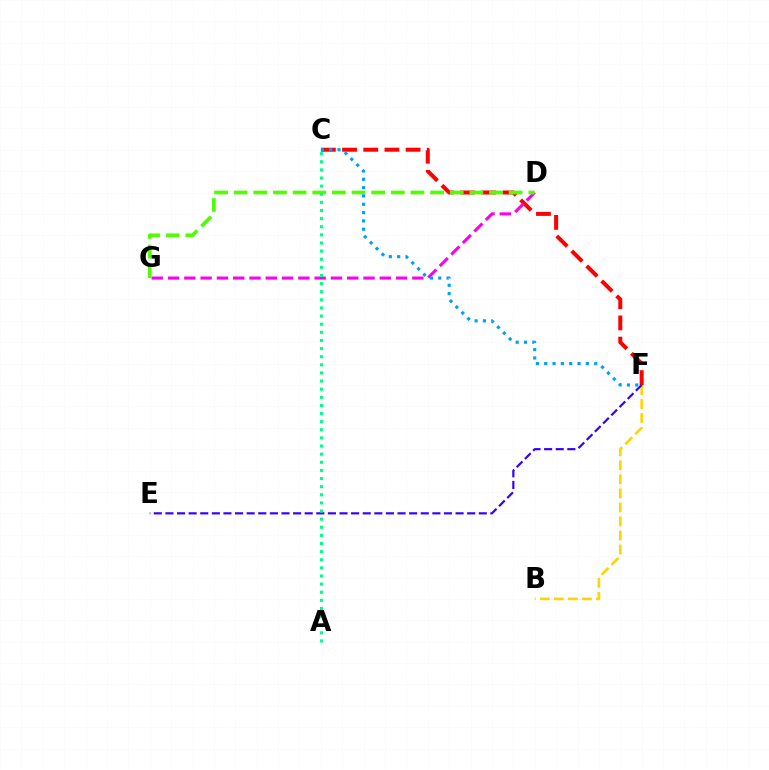{('C', 'F'): [{'color': '#ff0000', 'line_style': 'dashed', 'thickness': 2.88}, {'color': '#009eff', 'line_style': 'dotted', 'thickness': 2.26}], ('D', 'G'): [{'color': '#ff00ed', 'line_style': 'dashed', 'thickness': 2.21}, {'color': '#4fff00', 'line_style': 'dashed', 'thickness': 2.67}], ('B', 'F'): [{'color': '#ffd500', 'line_style': 'dashed', 'thickness': 1.91}], ('E', 'F'): [{'color': '#3700ff', 'line_style': 'dashed', 'thickness': 1.58}], ('A', 'C'): [{'color': '#00ff86', 'line_style': 'dotted', 'thickness': 2.21}]}